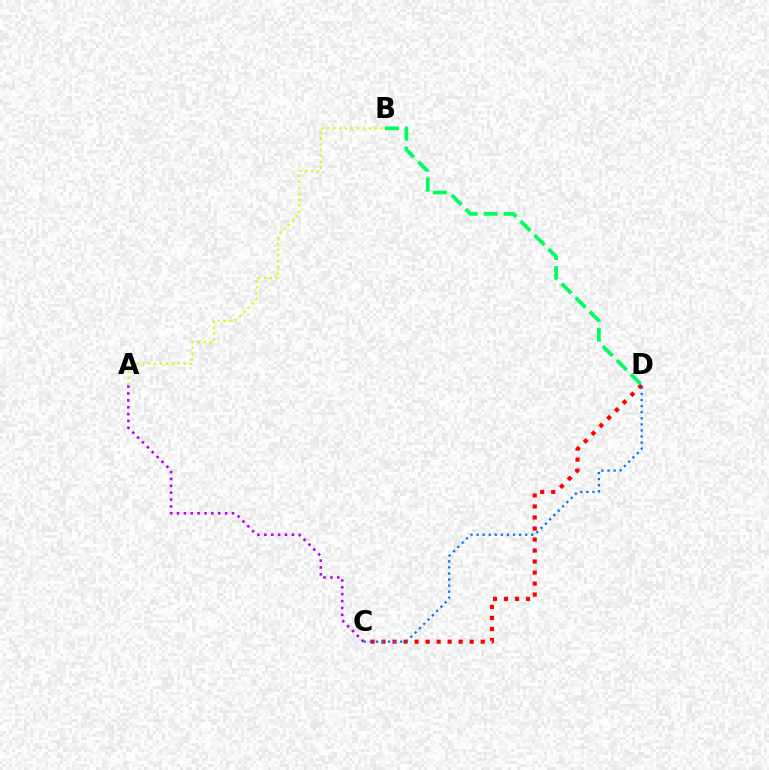{('C', 'D'): [{'color': '#ff0000', 'line_style': 'dotted', 'thickness': 2.99}, {'color': '#0074ff', 'line_style': 'dotted', 'thickness': 1.65}], ('A', 'C'): [{'color': '#b900ff', 'line_style': 'dotted', 'thickness': 1.87}], ('B', 'D'): [{'color': '#00ff5c', 'line_style': 'dashed', 'thickness': 2.7}], ('A', 'B'): [{'color': '#d1ff00', 'line_style': 'dotted', 'thickness': 1.6}]}